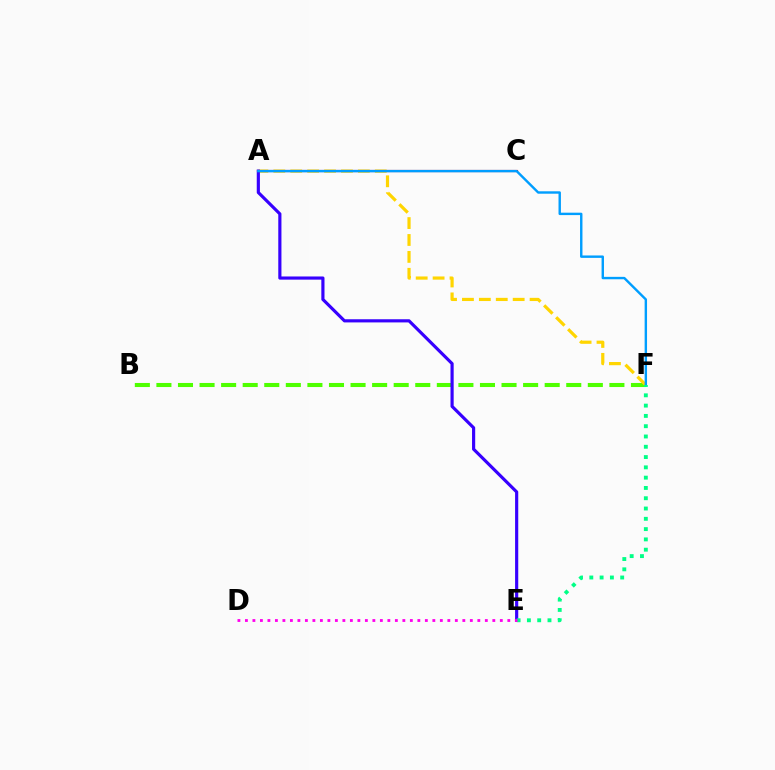{('B', 'F'): [{'color': '#4fff00', 'line_style': 'dashed', 'thickness': 2.93}], ('A', 'C'): [{'color': '#ff0000', 'line_style': 'solid', 'thickness': 1.55}], ('A', 'F'): [{'color': '#ffd500', 'line_style': 'dashed', 'thickness': 2.3}, {'color': '#009eff', 'line_style': 'solid', 'thickness': 1.74}], ('A', 'E'): [{'color': '#3700ff', 'line_style': 'solid', 'thickness': 2.27}], ('E', 'F'): [{'color': '#00ff86', 'line_style': 'dotted', 'thickness': 2.8}], ('D', 'E'): [{'color': '#ff00ed', 'line_style': 'dotted', 'thickness': 2.04}]}